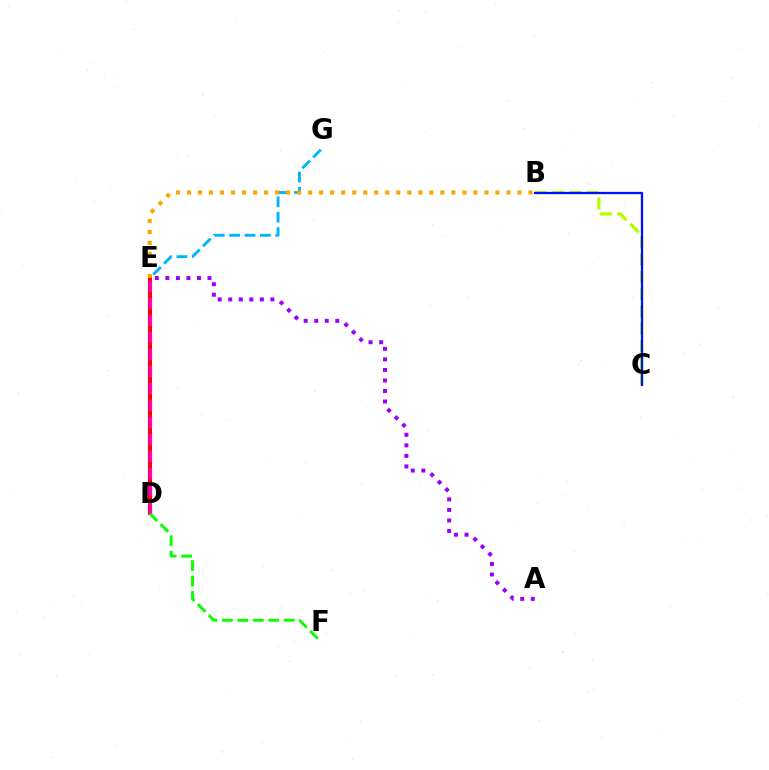{('A', 'E'): [{'color': '#9b00ff', 'line_style': 'dotted', 'thickness': 2.86}], ('E', 'G'): [{'color': '#00b5ff', 'line_style': 'dashed', 'thickness': 2.09}], ('D', 'E'): [{'color': '#00ff9d', 'line_style': 'dashed', 'thickness': 1.85}, {'color': '#ff0000', 'line_style': 'solid', 'thickness': 2.92}, {'color': '#ff00bd', 'line_style': 'dashed', 'thickness': 2.31}], ('B', 'C'): [{'color': '#b3ff00', 'line_style': 'dashed', 'thickness': 2.35}, {'color': '#0010ff', 'line_style': 'solid', 'thickness': 1.63}], ('D', 'F'): [{'color': '#08ff00', 'line_style': 'dashed', 'thickness': 2.1}], ('B', 'E'): [{'color': '#ffa500', 'line_style': 'dotted', 'thickness': 2.99}]}